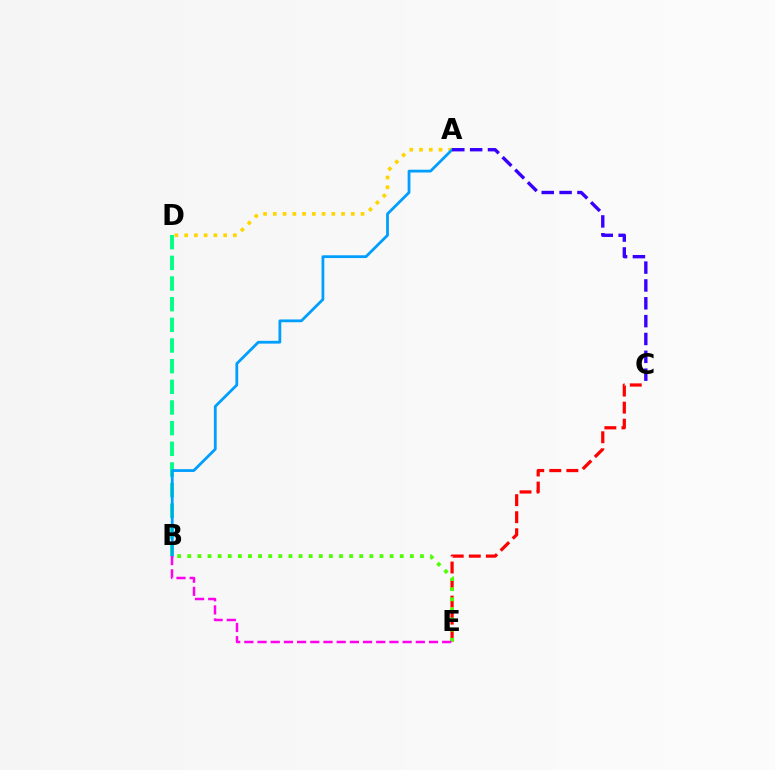{('A', 'D'): [{'color': '#ffd500', 'line_style': 'dotted', 'thickness': 2.65}], ('B', 'D'): [{'color': '#00ff86', 'line_style': 'dashed', 'thickness': 2.81}], ('C', 'E'): [{'color': '#ff0000', 'line_style': 'dashed', 'thickness': 2.32}], ('B', 'E'): [{'color': '#4fff00', 'line_style': 'dotted', 'thickness': 2.75}, {'color': '#ff00ed', 'line_style': 'dashed', 'thickness': 1.79}], ('A', 'B'): [{'color': '#009eff', 'line_style': 'solid', 'thickness': 2.01}], ('A', 'C'): [{'color': '#3700ff', 'line_style': 'dashed', 'thickness': 2.42}]}